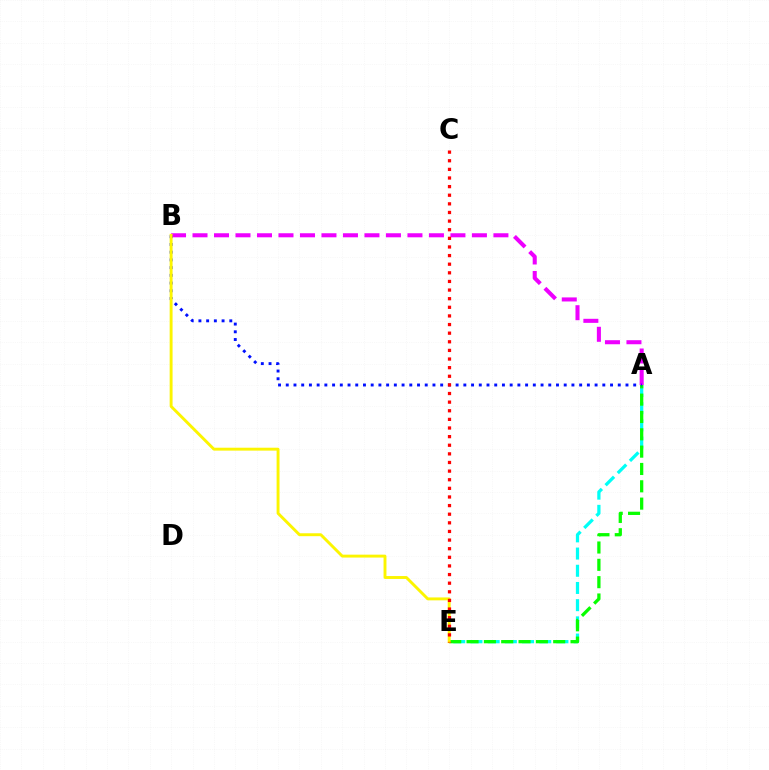{('A', 'E'): [{'color': '#00fff6', 'line_style': 'dashed', 'thickness': 2.34}, {'color': '#08ff00', 'line_style': 'dashed', 'thickness': 2.35}], ('A', 'B'): [{'color': '#ee00ff', 'line_style': 'dashed', 'thickness': 2.92}, {'color': '#0010ff', 'line_style': 'dotted', 'thickness': 2.1}], ('B', 'E'): [{'color': '#fcf500', 'line_style': 'solid', 'thickness': 2.09}], ('C', 'E'): [{'color': '#ff0000', 'line_style': 'dotted', 'thickness': 2.34}]}